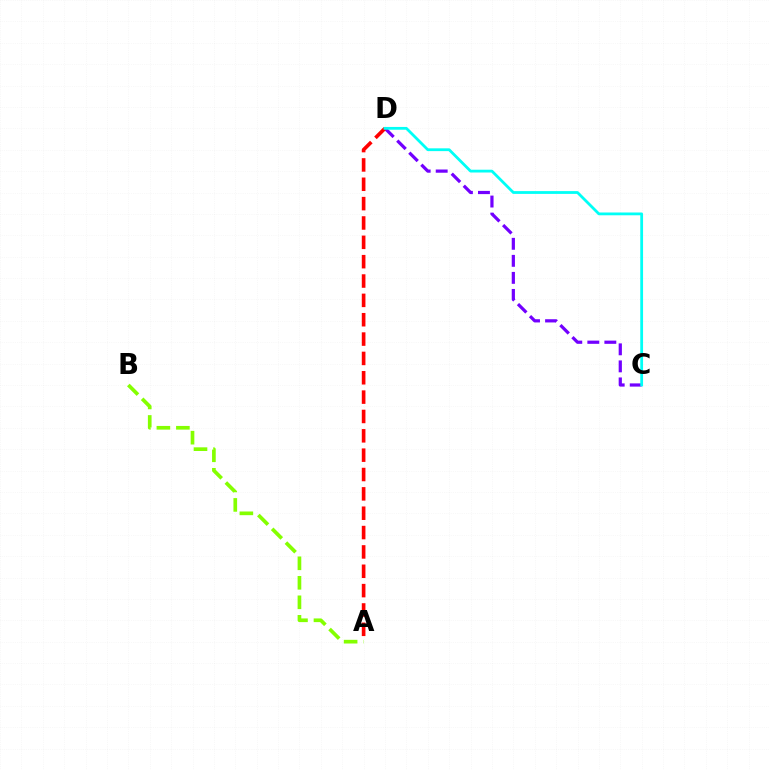{('A', 'B'): [{'color': '#84ff00', 'line_style': 'dashed', 'thickness': 2.65}], ('C', 'D'): [{'color': '#7200ff', 'line_style': 'dashed', 'thickness': 2.31}, {'color': '#00fff6', 'line_style': 'solid', 'thickness': 2.01}], ('A', 'D'): [{'color': '#ff0000', 'line_style': 'dashed', 'thickness': 2.63}]}